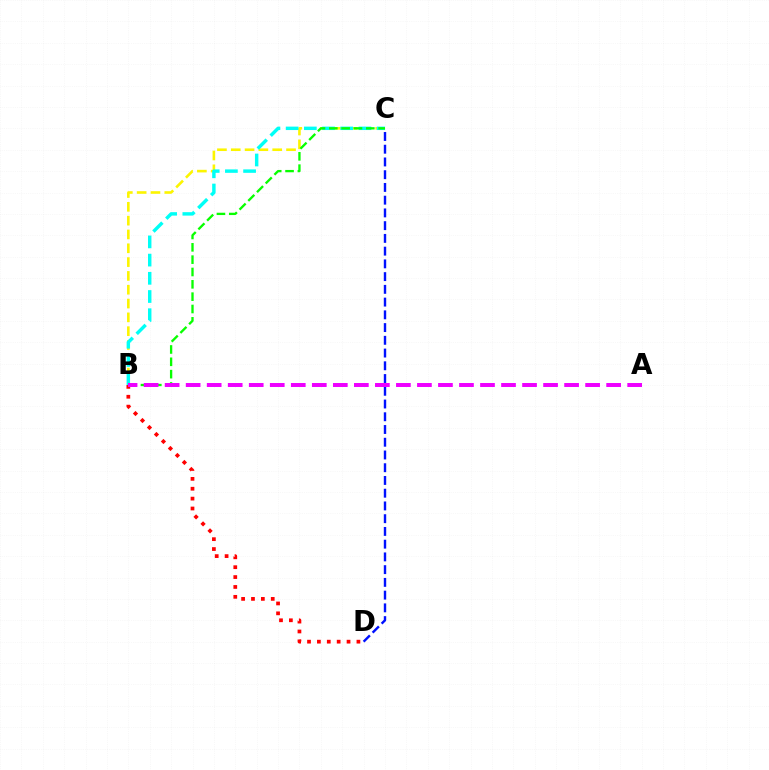{('B', 'C'): [{'color': '#fcf500', 'line_style': 'dashed', 'thickness': 1.88}, {'color': '#00fff6', 'line_style': 'dashed', 'thickness': 2.47}, {'color': '#08ff00', 'line_style': 'dashed', 'thickness': 1.68}], ('B', 'D'): [{'color': '#ff0000', 'line_style': 'dotted', 'thickness': 2.68}], ('C', 'D'): [{'color': '#0010ff', 'line_style': 'dashed', 'thickness': 1.73}], ('A', 'B'): [{'color': '#ee00ff', 'line_style': 'dashed', 'thickness': 2.86}]}